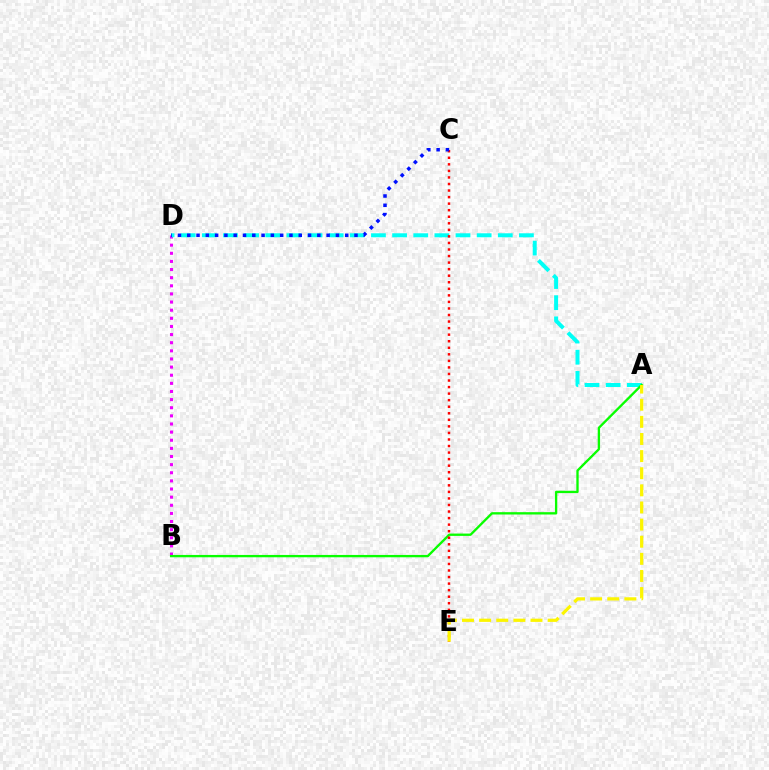{('B', 'D'): [{'color': '#ee00ff', 'line_style': 'dotted', 'thickness': 2.21}], ('A', 'D'): [{'color': '#00fff6', 'line_style': 'dashed', 'thickness': 2.87}], ('A', 'B'): [{'color': '#08ff00', 'line_style': 'solid', 'thickness': 1.68}], ('C', 'E'): [{'color': '#ff0000', 'line_style': 'dotted', 'thickness': 1.78}], ('C', 'D'): [{'color': '#0010ff', 'line_style': 'dotted', 'thickness': 2.52}], ('A', 'E'): [{'color': '#fcf500', 'line_style': 'dashed', 'thickness': 2.33}]}